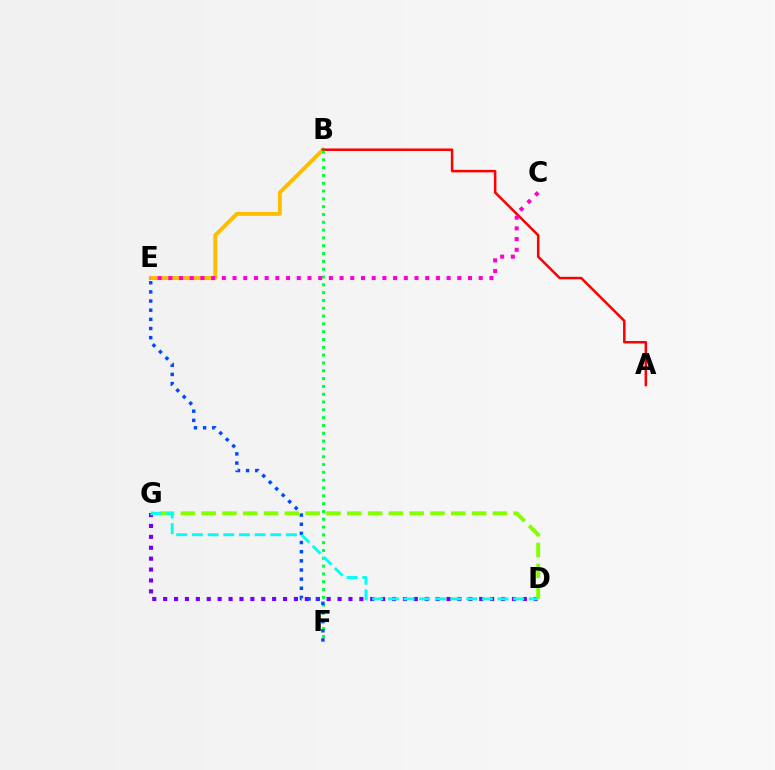{('B', 'E'): [{'color': '#ffbd00', 'line_style': 'solid', 'thickness': 2.82}], ('A', 'B'): [{'color': '#ff0000', 'line_style': 'solid', 'thickness': 1.81}], ('B', 'F'): [{'color': '#00ff39', 'line_style': 'dotted', 'thickness': 2.12}], ('C', 'E'): [{'color': '#ff00cf', 'line_style': 'dotted', 'thickness': 2.91}], ('D', 'G'): [{'color': '#7200ff', 'line_style': 'dotted', 'thickness': 2.96}, {'color': '#84ff00', 'line_style': 'dashed', 'thickness': 2.83}, {'color': '#00fff6', 'line_style': 'dashed', 'thickness': 2.13}], ('E', 'F'): [{'color': '#004bff', 'line_style': 'dotted', 'thickness': 2.49}]}